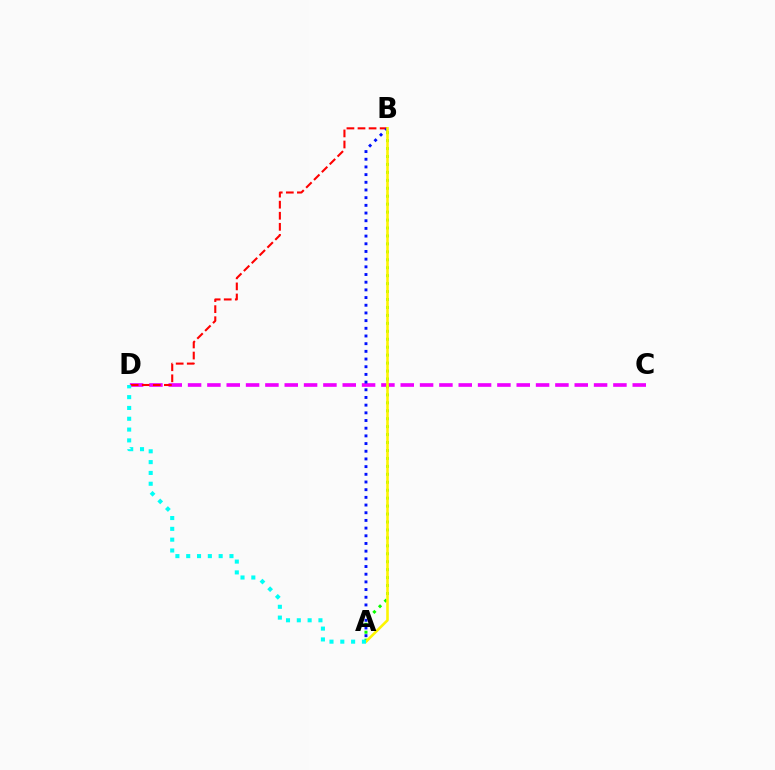{('C', 'D'): [{'color': '#ee00ff', 'line_style': 'dashed', 'thickness': 2.63}], ('B', 'D'): [{'color': '#ff0000', 'line_style': 'dashed', 'thickness': 1.5}], ('A', 'B'): [{'color': '#08ff00', 'line_style': 'dotted', 'thickness': 2.16}, {'color': '#0010ff', 'line_style': 'dotted', 'thickness': 2.09}, {'color': '#fcf500', 'line_style': 'solid', 'thickness': 1.87}], ('A', 'D'): [{'color': '#00fff6', 'line_style': 'dotted', 'thickness': 2.94}]}